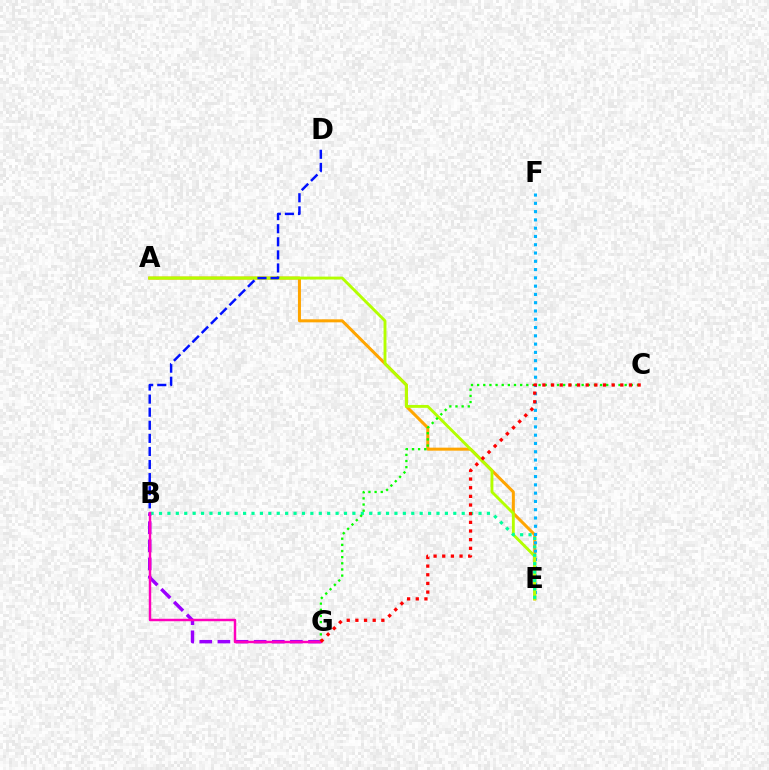{('A', 'E'): [{'color': '#ffa500', 'line_style': 'solid', 'thickness': 2.18}, {'color': '#b3ff00', 'line_style': 'solid', 'thickness': 2.08}], ('E', 'F'): [{'color': '#00b5ff', 'line_style': 'dotted', 'thickness': 2.25}], ('B', 'G'): [{'color': '#9b00ff', 'line_style': 'dashed', 'thickness': 2.46}, {'color': '#ff00bd', 'line_style': 'solid', 'thickness': 1.77}], ('B', 'D'): [{'color': '#0010ff', 'line_style': 'dashed', 'thickness': 1.78}], ('B', 'E'): [{'color': '#00ff9d', 'line_style': 'dotted', 'thickness': 2.28}], ('C', 'G'): [{'color': '#08ff00', 'line_style': 'dotted', 'thickness': 1.67}, {'color': '#ff0000', 'line_style': 'dotted', 'thickness': 2.35}]}